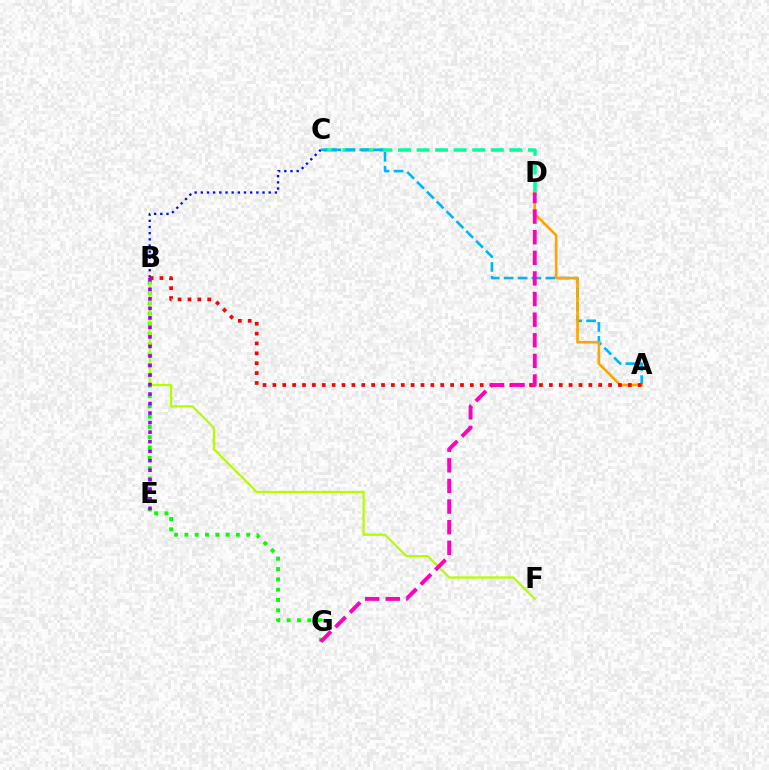{('B', 'G'): [{'color': '#08ff00', 'line_style': 'dotted', 'thickness': 2.8}], ('B', 'F'): [{'color': '#b3ff00', 'line_style': 'solid', 'thickness': 1.62}], ('B', 'C'): [{'color': '#0010ff', 'line_style': 'dotted', 'thickness': 1.68}], ('C', 'D'): [{'color': '#00ff9d', 'line_style': 'dashed', 'thickness': 2.52}], ('A', 'C'): [{'color': '#00b5ff', 'line_style': 'dashed', 'thickness': 1.89}], ('A', 'D'): [{'color': '#ffa500', 'line_style': 'solid', 'thickness': 1.91}], ('A', 'B'): [{'color': '#ff0000', 'line_style': 'dotted', 'thickness': 2.68}], ('B', 'E'): [{'color': '#9b00ff', 'line_style': 'dotted', 'thickness': 2.59}], ('D', 'G'): [{'color': '#ff00bd', 'line_style': 'dashed', 'thickness': 2.8}]}